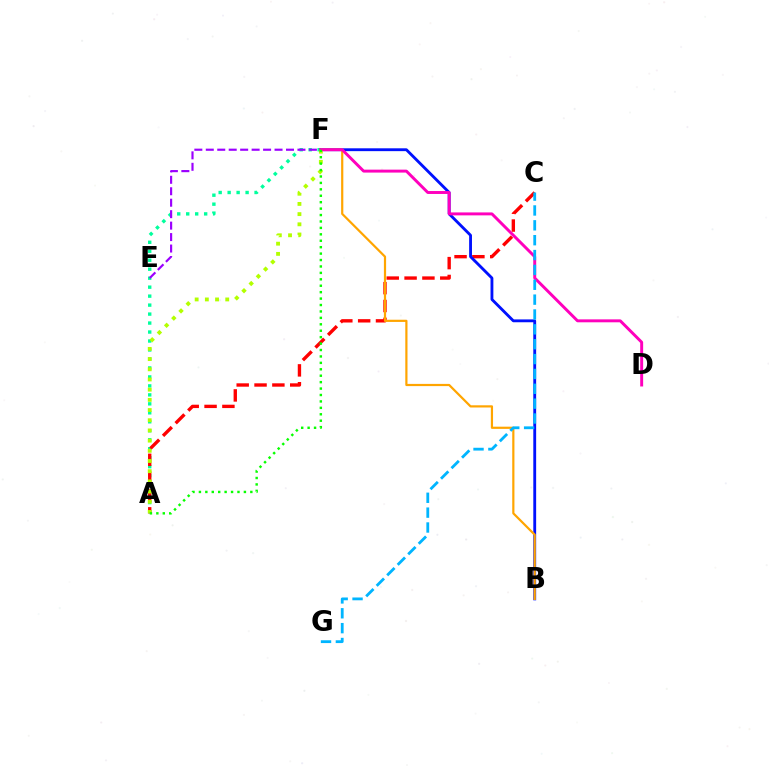{('A', 'F'): [{'color': '#00ff9d', 'line_style': 'dotted', 'thickness': 2.44}, {'color': '#b3ff00', 'line_style': 'dotted', 'thickness': 2.77}, {'color': '#08ff00', 'line_style': 'dotted', 'thickness': 1.75}], ('A', 'C'): [{'color': '#ff0000', 'line_style': 'dashed', 'thickness': 2.42}], ('B', 'F'): [{'color': '#0010ff', 'line_style': 'solid', 'thickness': 2.05}, {'color': '#ffa500', 'line_style': 'solid', 'thickness': 1.58}], ('E', 'F'): [{'color': '#9b00ff', 'line_style': 'dashed', 'thickness': 1.56}], ('D', 'F'): [{'color': '#ff00bd', 'line_style': 'solid', 'thickness': 2.12}], ('C', 'G'): [{'color': '#00b5ff', 'line_style': 'dashed', 'thickness': 2.02}]}